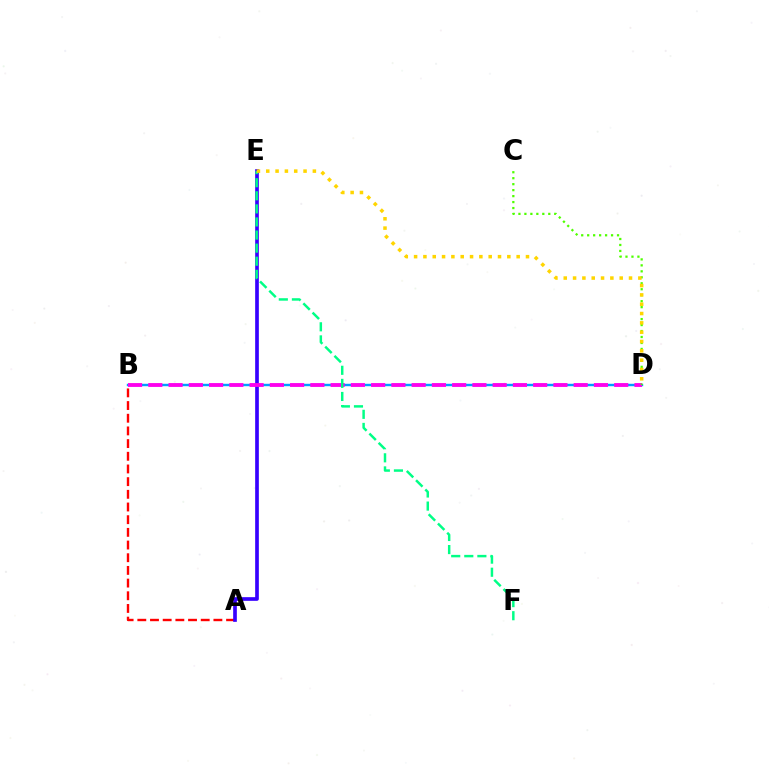{('A', 'B'): [{'color': '#ff0000', 'line_style': 'dashed', 'thickness': 1.72}], ('B', 'D'): [{'color': '#009eff', 'line_style': 'solid', 'thickness': 1.74}, {'color': '#ff00ed', 'line_style': 'dashed', 'thickness': 2.75}], ('A', 'E'): [{'color': '#3700ff', 'line_style': 'solid', 'thickness': 2.65}], ('E', 'F'): [{'color': '#00ff86', 'line_style': 'dashed', 'thickness': 1.78}], ('C', 'D'): [{'color': '#4fff00', 'line_style': 'dotted', 'thickness': 1.62}], ('D', 'E'): [{'color': '#ffd500', 'line_style': 'dotted', 'thickness': 2.53}]}